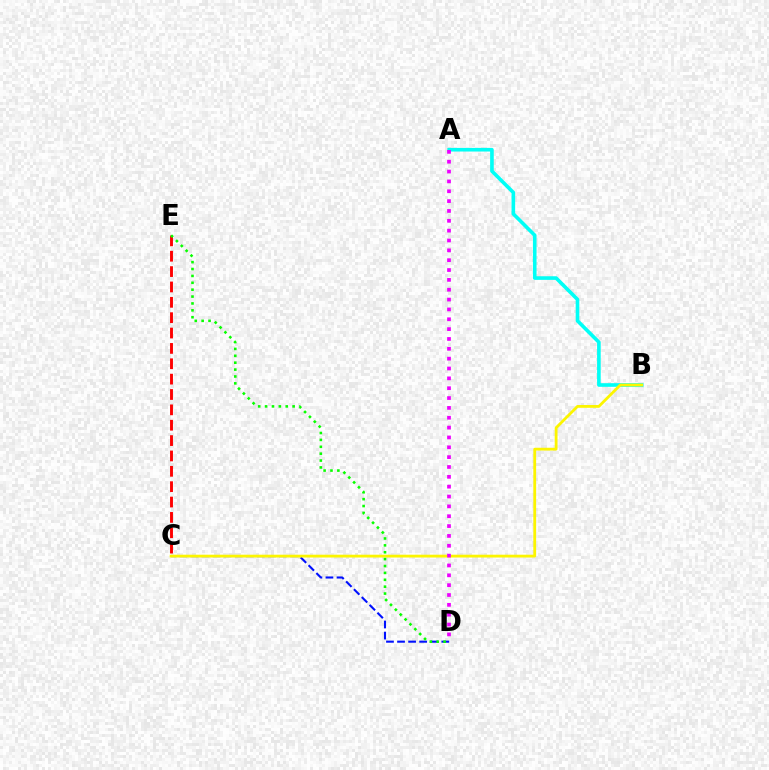{('A', 'B'): [{'color': '#00fff6', 'line_style': 'solid', 'thickness': 2.61}], ('C', 'D'): [{'color': '#0010ff', 'line_style': 'dashed', 'thickness': 1.5}], ('C', 'E'): [{'color': '#ff0000', 'line_style': 'dashed', 'thickness': 2.09}], ('B', 'C'): [{'color': '#fcf500', 'line_style': 'solid', 'thickness': 2.02}], ('A', 'D'): [{'color': '#ee00ff', 'line_style': 'dotted', 'thickness': 2.68}], ('D', 'E'): [{'color': '#08ff00', 'line_style': 'dotted', 'thickness': 1.87}]}